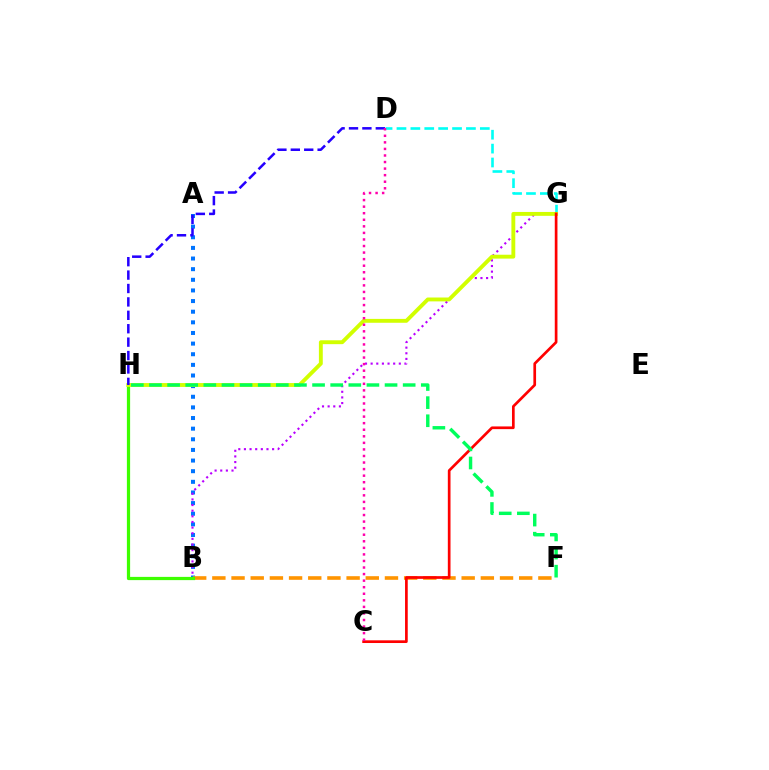{('A', 'B'): [{'color': '#0074ff', 'line_style': 'dotted', 'thickness': 2.89}], ('B', 'F'): [{'color': '#ff9400', 'line_style': 'dashed', 'thickness': 2.61}], ('B', 'G'): [{'color': '#b900ff', 'line_style': 'dotted', 'thickness': 1.53}], ('D', 'G'): [{'color': '#00fff6', 'line_style': 'dashed', 'thickness': 1.89}], ('B', 'H'): [{'color': '#3dff00', 'line_style': 'solid', 'thickness': 2.32}], ('G', 'H'): [{'color': '#d1ff00', 'line_style': 'solid', 'thickness': 2.79}], ('D', 'H'): [{'color': '#2500ff', 'line_style': 'dashed', 'thickness': 1.82}], ('C', 'G'): [{'color': '#ff0000', 'line_style': 'solid', 'thickness': 1.94}], ('C', 'D'): [{'color': '#ff00ac', 'line_style': 'dotted', 'thickness': 1.78}], ('F', 'H'): [{'color': '#00ff5c', 'line_style': 'dashed', 'thickness': 2.46}]}